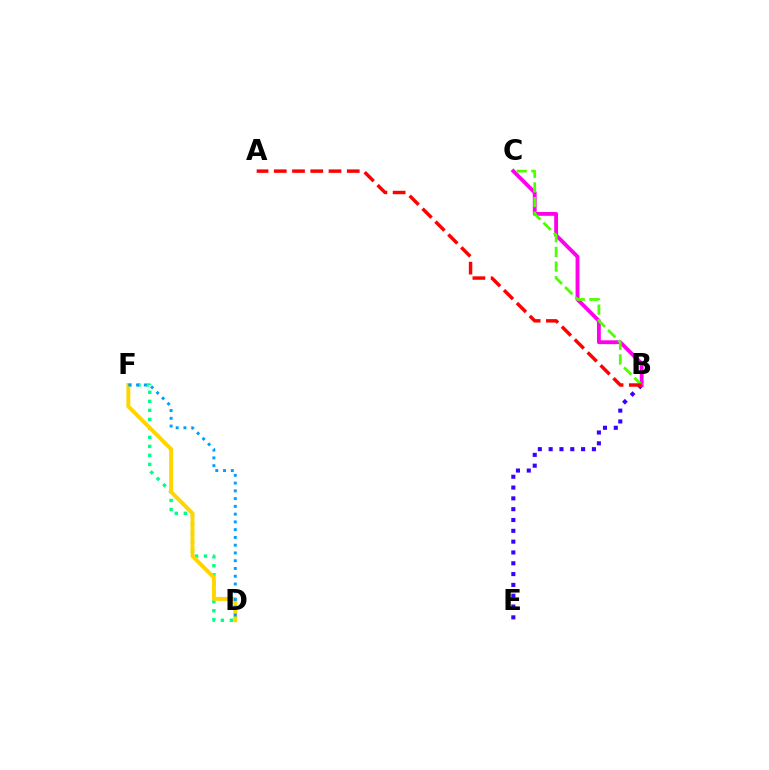{('B', 'E'): [{'color': '#3700ff', 'line_style': 'dotted', 'thickness': 2.94}], ('D', 'F'): [{'color': '#00ff86', 'line_style': 'dotted', 'thickness': 2.45}, {'color': '#ffd500', 'line_style': 'solid', 'thickness': 2.83}, {'color': '#009eff', 'line_style': 'dotted', 'thickness': 2.11}], ('B', 'C'): [{'color': '#ff00ed', 'line_style': 'solid', 'thickness': 2.76}, {'color': '#4fff00', 'line_style': 'dashed', 'thickness': 1.99}], ('A', 'B'): [{'color': '#ff0000', 'line_style': 'dashed', 'thickness': 2.48}]}